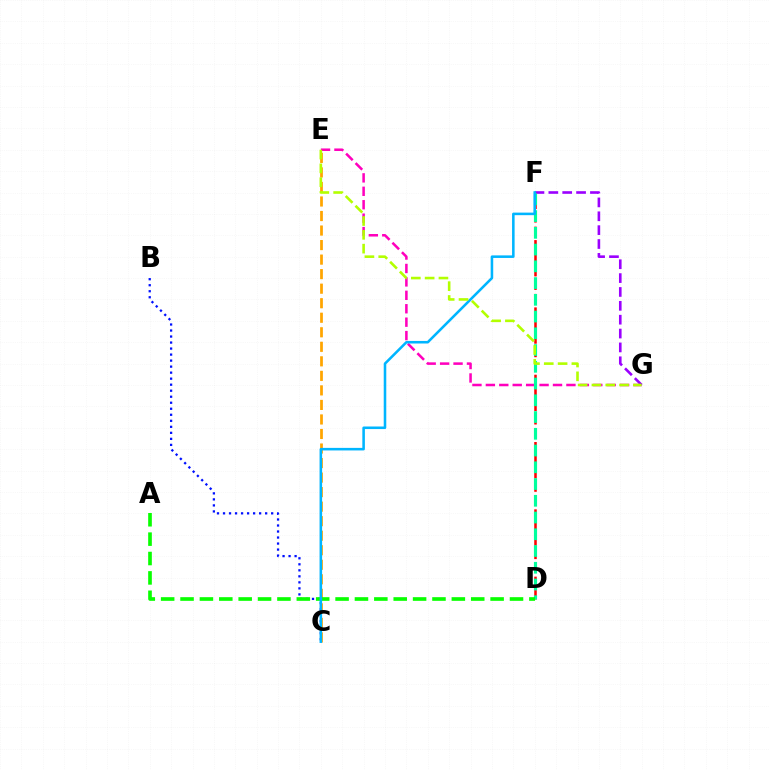{('D', 'F'): [{'color': '#ff0000', 'line_style': 'dashed', 'thickness': 1.83}, {'color': '#00ff9d', 'line_style': 'dashed', 'thickness': 2.27}], ('C', 'E'): [{'color': '#ffa500', 'line_style': 'dashed', 'thickness': 1.97}], ('B', 'C'): [{'color': '#0010ff', 'line_style': 'dotted', 'thickness': 1.64}], ('E', 'G'): [{'color': '#ff00bd', 'line_style': 'dashed', 'thickness': 1.82}, {'color': '#b3ff00', 'line_style': 'dashed', 'thickness': 1.88}], ('F', 'G'): [{'color': '#9b00ff', 'line_style': 'dashed', 'thickness': 1.88}], ('A', 'D'): [{'color': '#08ff00', 'line_style': 'dashed', 'thickness': 2.63}], ('C', 'F'): [{'color': '#00b5ff', 'line_style': 'solid', 'thickness': 1.84}]}